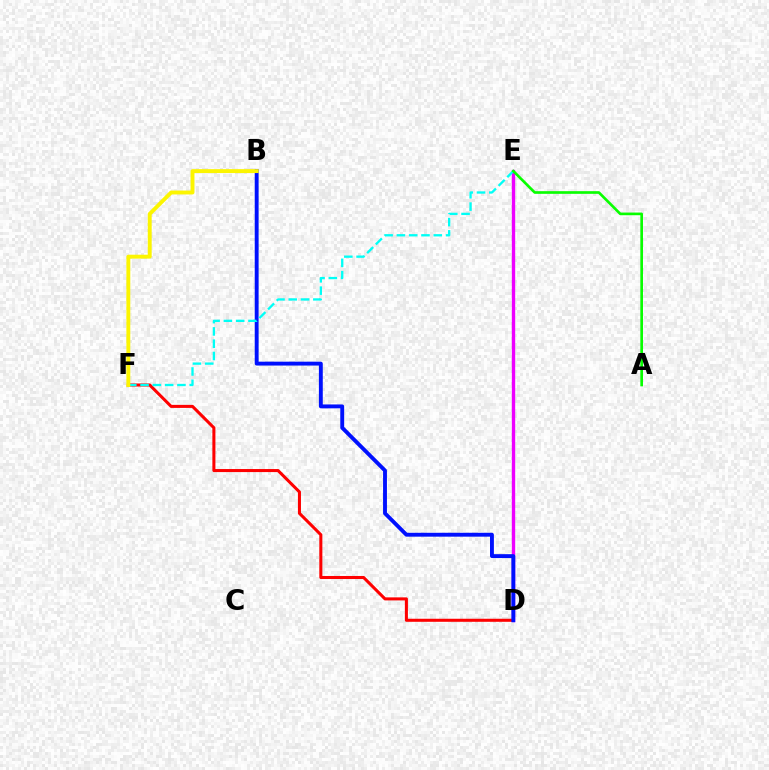{('D', 'E'): [{'color': '#ee00ff', 'line_style': 'solid', 'thickness': 2.42}], ('D', 'F'): [{'color': '#ff0000', 'line_style': 'solid', 'thickness': 2.19}], ('B', 'D'): [{'color': '#0010ff', 'line_style': 'solid', 'thickness': 2.8}], ('E', 'F'): [{'color': '#00fff6', 'line_style': 'dashed', 'thickness': 1.67}], ('A', 'E'): [{'color': '#08ff00', 'line_style': 'solid', 'thickness': 1.92}], ('B', 'F'): [{'color': '#fcf500', 'line_style': 'solid', 'thickness': 2.82}]}